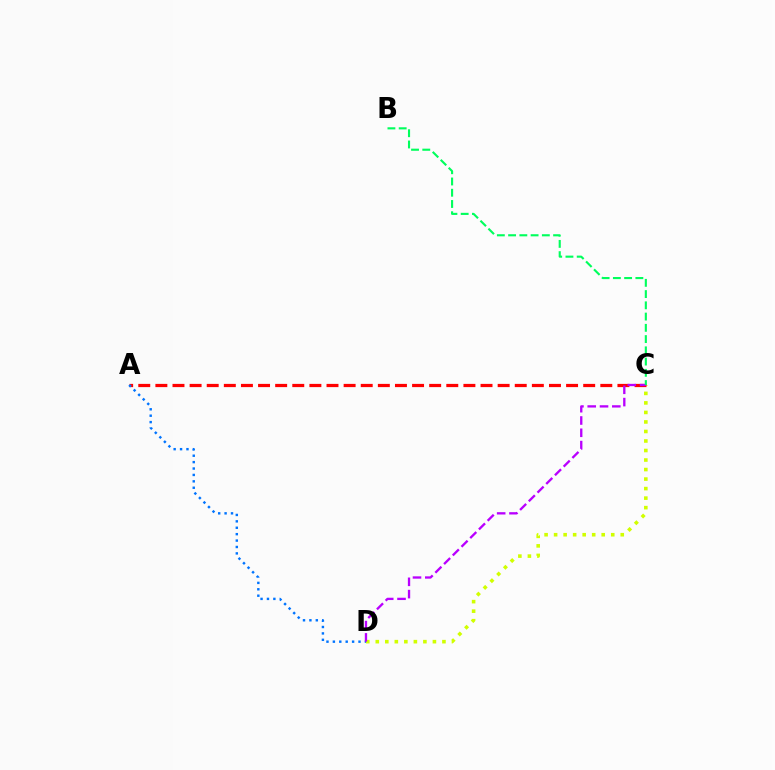{('C', 'D'): [{'color': '#d1ff00', 'line_style': 'dotted', 'thickness': 2.59}, {'color': '#b900ff', 'line_style': 'dashed', 'thickness': 1.67}], ('A', 'C'): [{'color': '#ff0000', 'line_style': 'dashed', 'thickness': 2.32}], ('A', 'D'): [{'color': '#0074ff', 'line_style': 'dotted', 'thickness': 1.74}], ('B', 'C'): [{'color': '#00ff5c', 'line_style': 'dashed', 'thickness': 1.53}]}